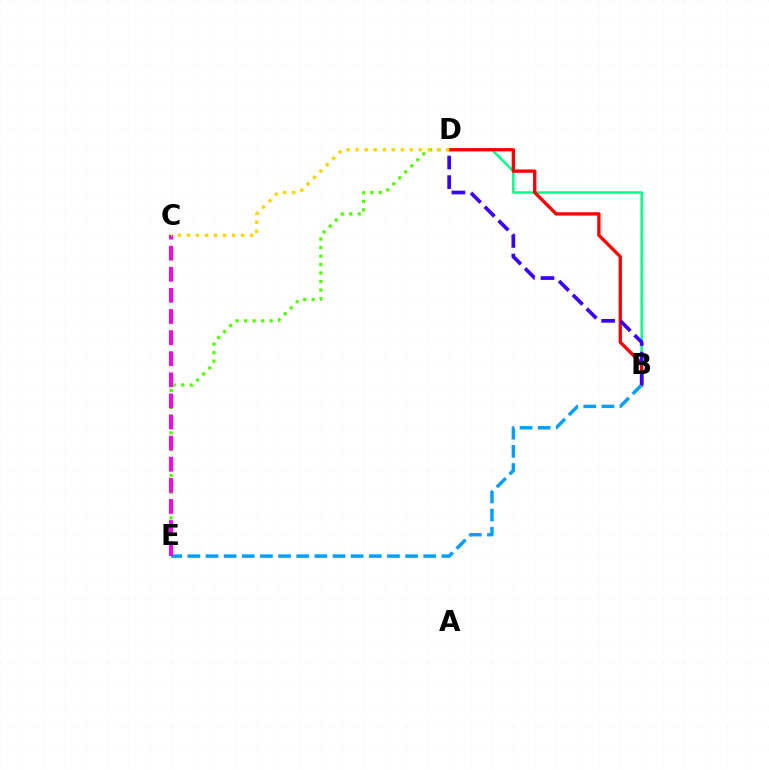{('B', 'D'): [{'color': '#00ff86', 'line_style': 'solid', 'thickness': 1.8}, {'color': '#ff0000', 'line_style': 'solid', 'thickness': 2.39}, {'color': '#3700ff', 'line_style': 'dashed', 'thickness': 2.66}], ('D', 'E'): [{'color': '#4fff00', 'line_style': 'dotted', 'thickness': 2.31}], ('B', 'E'): [{'color': '#009eff', 'line_style': 'dashed', 'thickness': 2.46}], ('C', 'E'): [{'color': '#ff00ed', 'line_style': 'dashed', 'thickness': 2.87}], ('C', 'D'): [{'color': '#ffd500', 'line_style': 'dotted', 'thickness': 2.45}]}